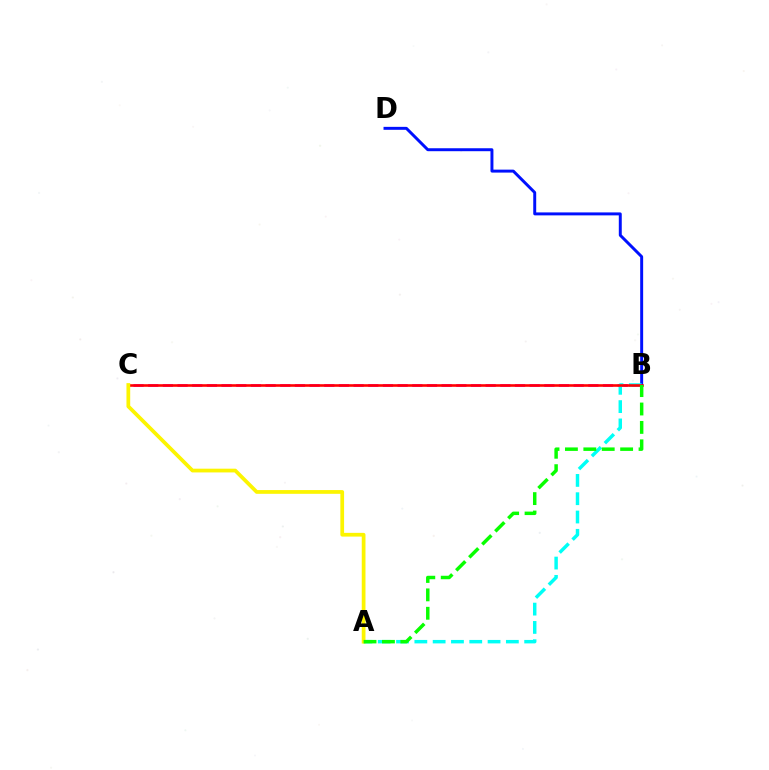{('B', 'C'): [{'color': '#ee00ff', 'line_style': 'dashed', 'thickness': 1.99}, {'color': '#ff0000', 'line_style': 'solid', 'thickness': 1.87}], ('B', 'D'): [{'color': '#0010ff', 'line_style': 'solid', 'thickness': 2.13}], ('A', 'B'): [{'color': '#00fff6', 'line_style': 'dashed', 'thickness': 2.49}, {'color': '#08ff00', 'line_style': 'dashed', 'thickness': 2.5}], ('A', 'C'): [{'color': '#fcf500', 'line_style': 'solid', 'thickness': 2.69}]}